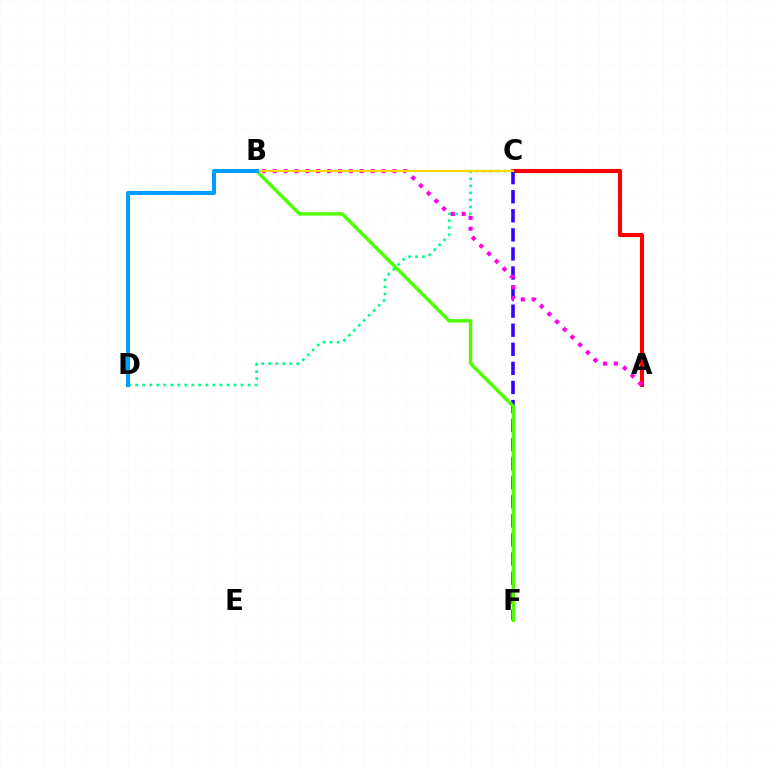{('A', 'C'): [{'color': '#ff0000', 'line_style': 'solid', 'thickness': 2.94}], ('C', 'D'): [{'color': '#00ff86', 'line_style': 'dotted', 'thickness': 1.91}], ('C', 'F'): [{'color': '#3700ff', 'line_style': 'dashed', 'thickness': 2.59}], ('A', 'B'): [{'color': '#ff00ed', 'line_style': 'dotted', 'thickness': 2.96}], ('B', 'C'): [{'color': '#ffd500', 'line_style': 'solid', 'thickness': 1.56}], ('B', 'F'): [{'color': '#4fff00', 'line_style': 'solid', 'thickness': 2.48}], ('B', 'D'): [{'color': '#009eff', 'line_style': 'solid', 'thickness': 2.92}]}